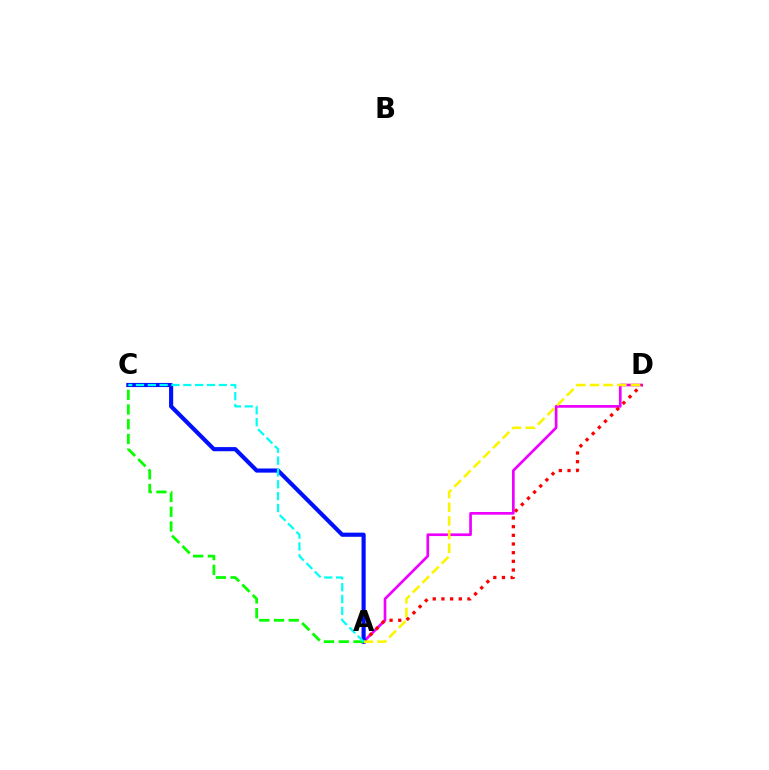{('A', 'D'): [{'color': '#ee00ff', 'line_style': 'solid', 'thickness': 1.94}, {'color': '#ff0000', 'line_style': 'dotted', 'thickness': 2.36}, {'color': '#fcf500', 'line_style': 'dashed', 'thickness': 1.86}], ('A', 'C'): [{'color': '#0010ff', 'line_style': 'solid', 'thickness': 2.98}, {'color': '#08ff00', 'line_style': 'dashed', 'thickness': 2.0}, {'color': '#00fff6', 'line_style': 'dashed', 'thickness': 1.61}]}